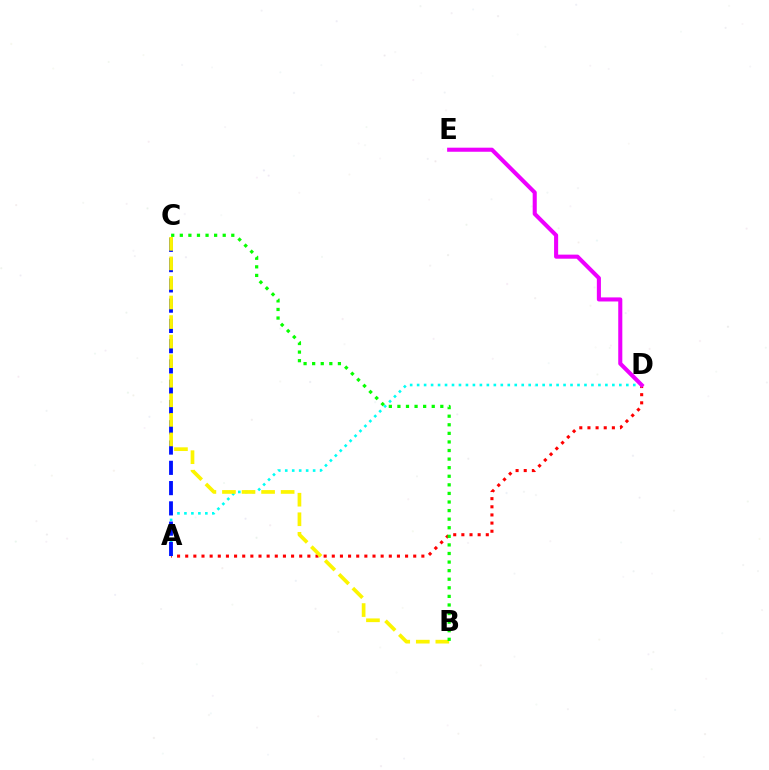{('A', 'D'): [{'color': '#ff0000', 'line_style': 'dotted', 'thickness': 2.21}, {'color': '#00fff6', 'line_style': 'dotted', 'thickness': 1.89}], ('D', 'E'): [{'color': '#ee00ff', 'line_style': 'solid', 'thickness': 2.93}], ('A', 'C'): [{'color': '#0010ff', 'line_style': 'dashed', 'thickness': 2.75}], ('B', 'C'): [{'color': '#fcf500', 'line_style': 'dashed', 'thickness': 2.66}, {'color': '#08ff00', 'line_style': 'dotted', 'thickness': 2.33}]}